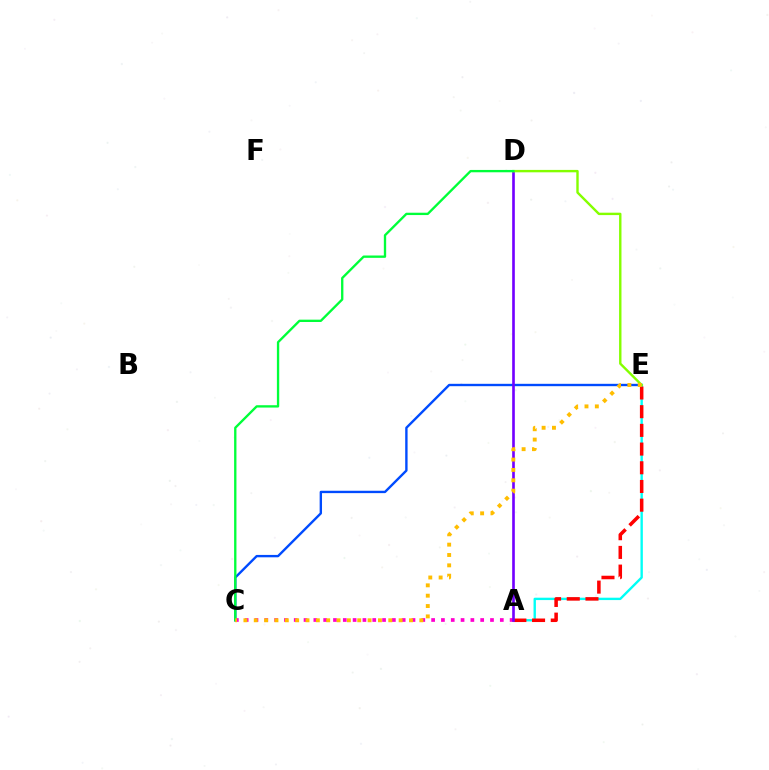{('C', 'E'): [{'color': '#004bff', 'line_style': 'solid', 'thickness': 1.71}, {'color': '#ffbd00', 'line_style': 'dotted', 'thickness': 2.81}], ('A', 'E'): [{'color': '#00fff6', 'line_style': 'solid', 'thickness': 1.71}, {'color': '#ff0000', 'line_style': 'dashed', 'thickness': 2.54}], ('A', 'C'): [{'color': '#ff00cf', 'line_style': 'dotted', 'thickness': 2.67}], ('A', 'D'): [{'color': '#7200ff', 'line_style': 'solid', 'thickness': 1.9}], ('D', 'E'): [{'color': '#84ff00', 'line_style': 'solid', 'thickness': 1.73}], ('C', 'D'): [{'color': '#00ff39', 'line_style': 'solid', 'thickness': 1.68}]}